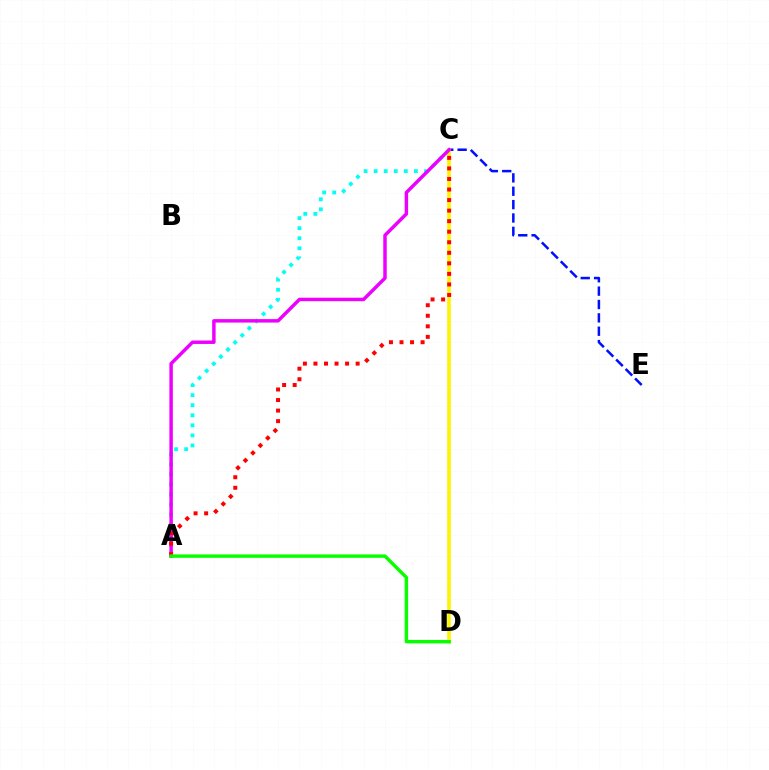{('C', 'E'): [{'color': '#0010ff', 'line_style': 'dashed', 'thickness': 1.82}], ('A', 'C'): [{'color': '#00fff6', 'line_style': 'dotted', 'thickness': 2.73}, {'color': '#ee00ff', 'line_style': 'solid', 'thickness': 2.49}, {'color': '#ff0000', 'line_style': 'dotted', 'thickness': 2.87}], ('C', 'D'): [{'color': '#fcf500', 'line_style': 'solid', 'thickness': 2.61}], ('A', 'D'): [{'color': '#08ff00', 'line_style': 'solid', 'thickness': 2.47}]}